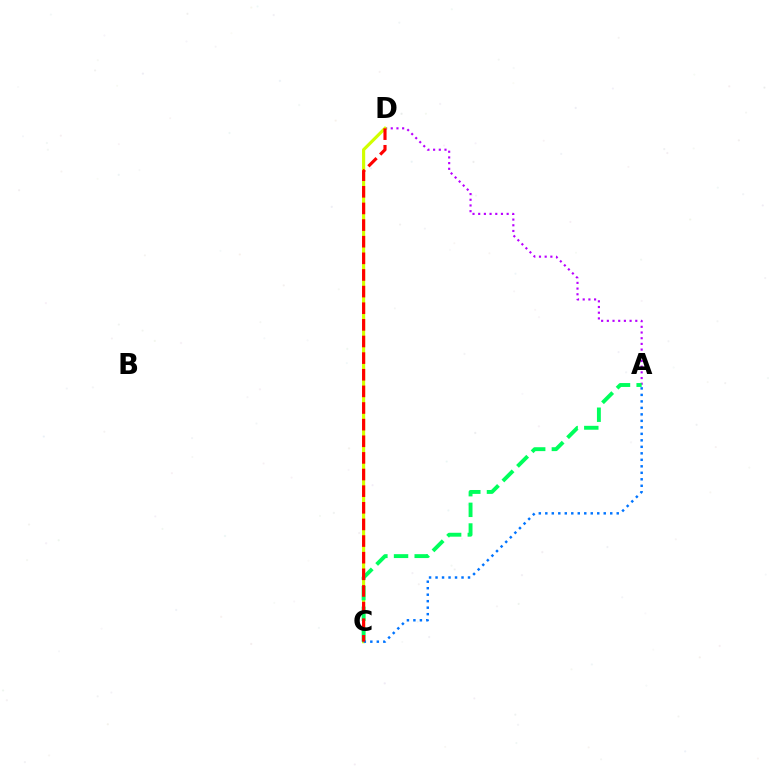{('A', 'D'): [{'color': '#b900ff', 'line_style': 'dotted', 'thickness': 1.55}], ('C', 'D'): [{'color': '#d1ff00', 'line_style': 'solid', 'thickness': 2.27}, {'color': '#ff0000', 'line_style': 'dashed', 'thickness': 2.26}], ('A', 'C'): [{'color': '#00ff5c', 'line_style': 'dashed', 'thickness': 2.81}, {'color': '#0074ff', 'line_style': 'dotted', 'thickness': 1.76}]}